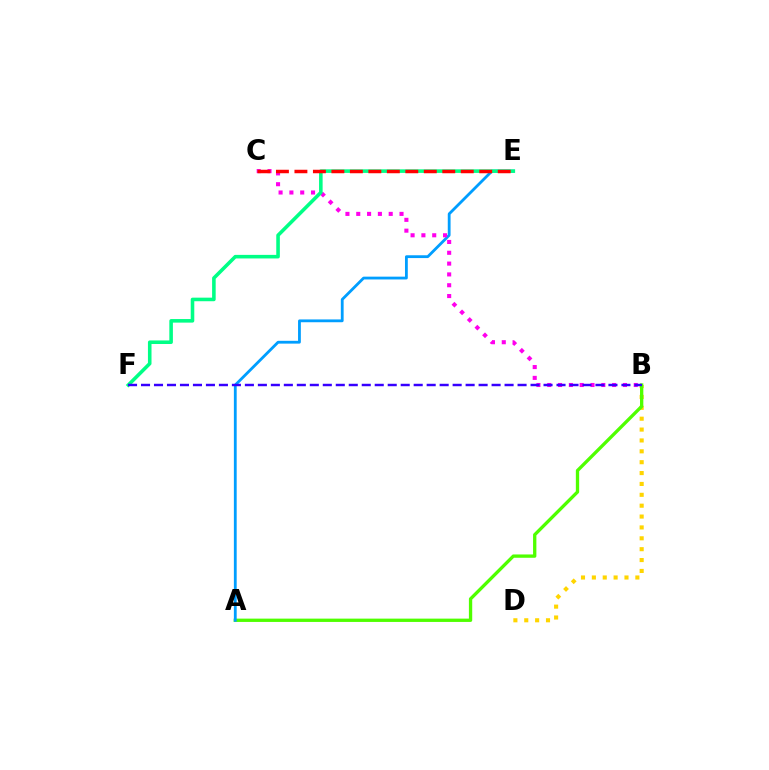{('B', 'D'): [{'color': '#ffd500', 'line_style': 'dotted', 'thickness': 2.95}], ('A', 'B'): [{'color': '#4fff00', 'line_style': 'solid', 'thickness': 2.39}], ('A', 'E'): [{'color': '#009eff', 'line_style': 'solid', 'thickness': 2.02}], ('B', 'C'): [{'color': '#ff00ed', 'line_style': 'dotted', 'thickness': 2.94}], ('E', 'F'): [{'color': '#00ff86', 'line_style': 'solid', 'thickness': 2.57}], ('C', 'E'): [{'color': '#ff0000', 'line_style': 'dashed', 'thickness': 2.51}], ('B', 'F'): [{'color': '#3700ff', 'line_style': 'dashed', 'thickness': 1.76}]}